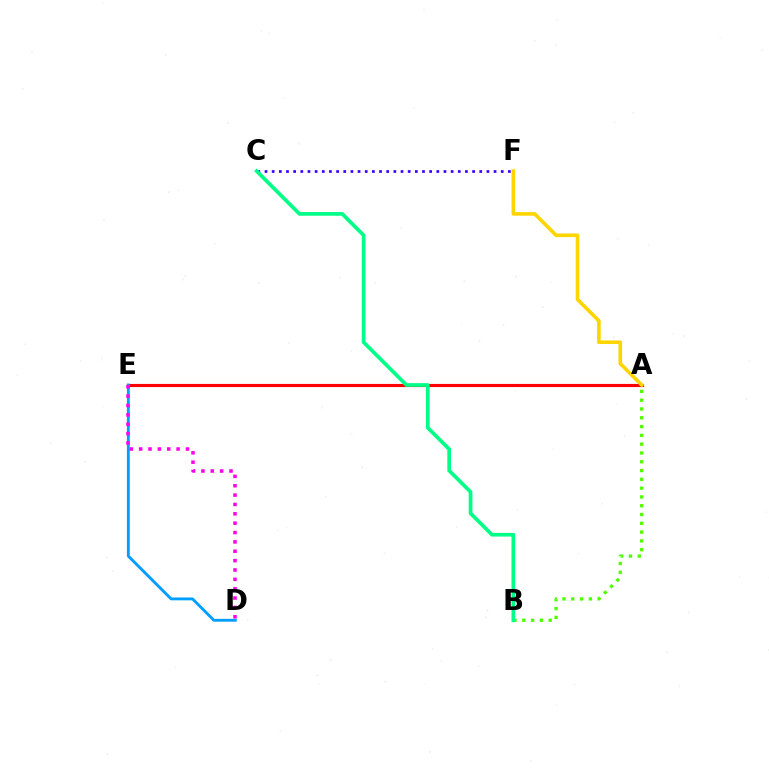{('A', 'E'): [{'color': '#ff0000', 'line_style': 'solid', 'thickness': 2.26}], ('C', 'F'): [{'color': '#3700ff', 'line_style': 'dotted', 'thickness': 1.94}], ('A', 'B'): [{'color': '#4fff00', 'line_style': 'dotted', 'thickness': 2.39}], ('D', 'E'): [{'color': '#009eff', 'line_style': 'solid', 'thickness': 2.06}, {'color': '#ff00ed', 'line_style': 'dotted', 'thickness': 2.54}], ('A', 'F'): [{'color': '#ffd500', 'line_style': 'solid', 'thickness': 2.61}], ('B', 'C'): [{'color': '#00ff86', 'line_style': 'solid', 'thickness': 2.66}]}